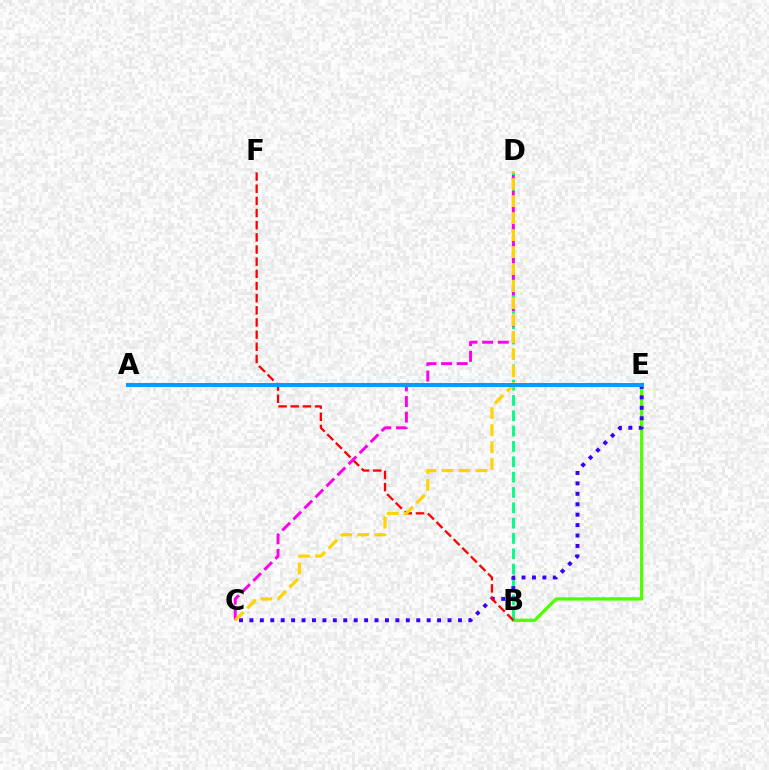{('B', 'E'): [{'color': '#4fff00', 'line_style': 'solid', 'thickness': 2.36}], ('B', 'D'): [{'color': '#00ff86', 'line_style': 'dashed', 'thickness': 2.08}], ('C', 'E'): [{'color': '#3700ff', 'line_style': 'dotted', 'thickness': 2.83}], ('B', 'F'): [{'color': '#ff0000', 'line_style': 'dashed', 'thickness': 1.65}], ('C', 'D'): [{'color': '#ff00ed', 'line_style': 'dashed', 'thickness': 2.12}, {'color': '#ffd500', 'line_style': 'dashed', 'thickness': 2.31}], ('A', 'E'): [{'color': '#009eff', 'line_style': 'solid', 'thickness': 2.87}]}